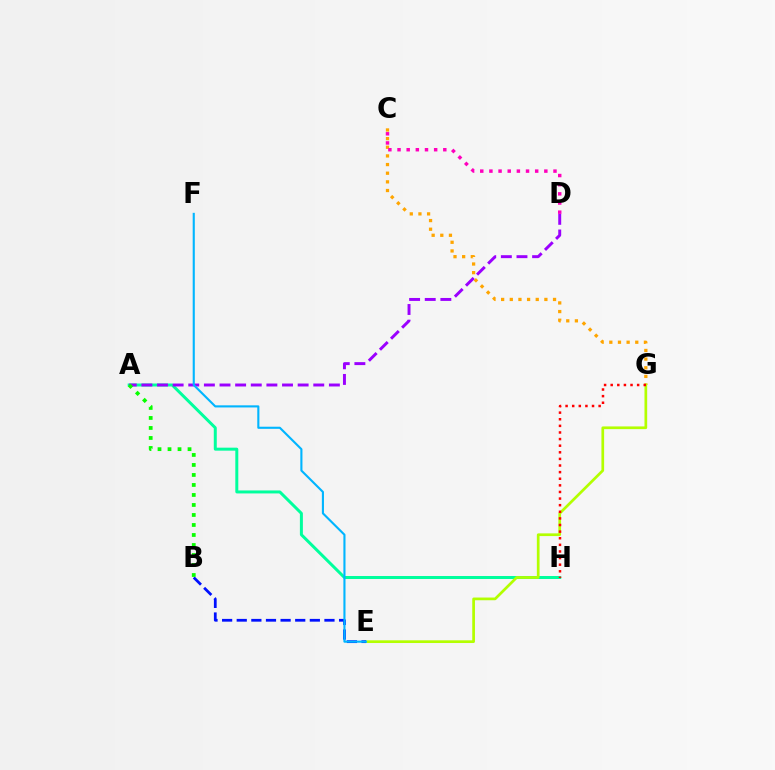{('A', 'H'): [{'color': '#00ff9d', 'line_style': 'solid', 'thickness': 2.15}], ('C', 'G'): [{'color': '#ffa500', 'line_style': 'dotted', 'thickness': 2.35}], ('E', 'G'): [{'color': '#b3ff00', 'line_style': 'solid', 'thickness': 1.95}], ('C', 'D'): [{'color': '#ff00bd', 'line_style': 'dotted', 'thickness': 2.49}], ('B', 'E'): [{'color': '#0010ff', 'line_style': 'dashed', 'thickness': 1.99}], ('A', 'D'): [{'color': '#9b00ff', 'line_style': 'dashed', 'thickness': 2.12}], ('E', 'F'): [{'color': '#00b5ff', 'line_style': 'solid', 'thickness': 1.52}], ('A', 'B'): [{'color': '#08ff00', 'line_style': 'dotted', 'thickness': 2.72}], ('G', 'H'): [{'color': '#ff0000', 'line_style': 'dotted', 'thickness': 1.8}]}